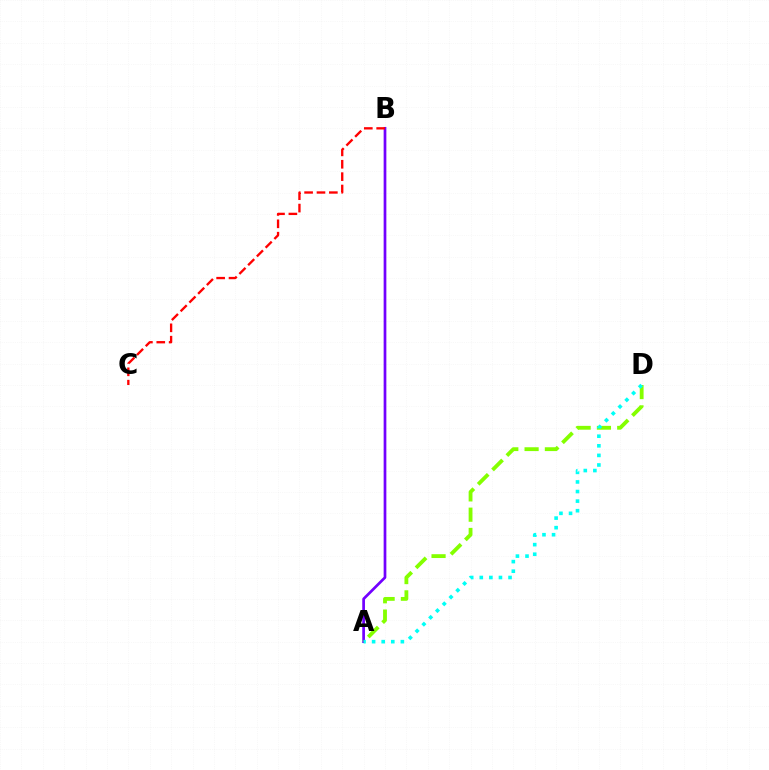{('A', 'B'): [{'color': '#7200ff', 'line_style': 'solid', 'thickness': 1.95}], ('A', 'D'): [{'color': '#84ff00', 'line_style': 'dashed', 'thickness': 2.76}, {'color': '#00fff6', 'line_style': 'dotted', 'thickness': 2.61}], ('B', 'C'): [{'color': '#ff0000', 'line_style': 'dashed', 'thickness': 1.68}]}